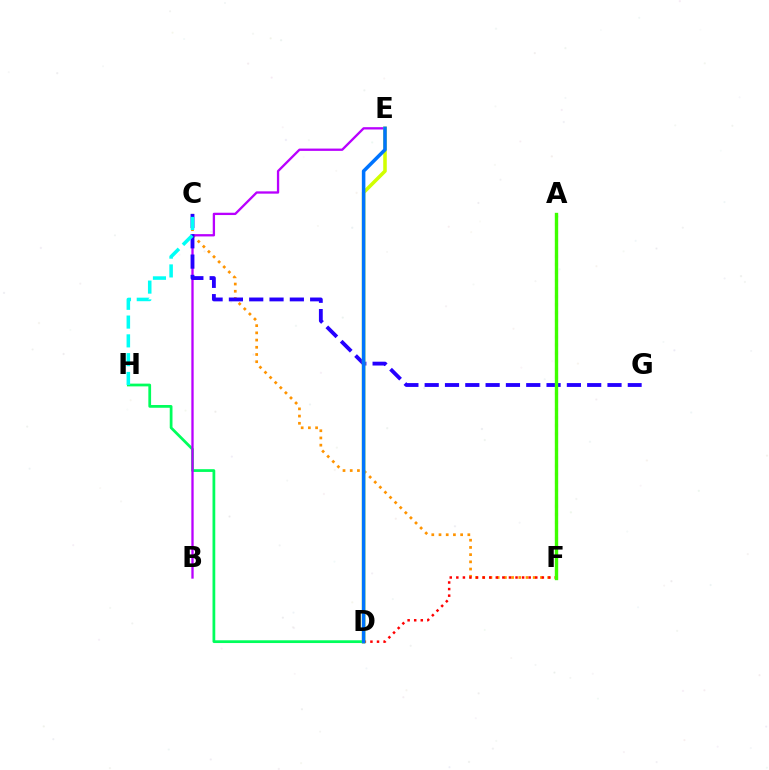{('C', 'F'): [{'color': '#ff9400', 'line_style': 'dotted', 'thickness': 1.96}], ('D', 'H'): [{'color': '#00ff5c', 'line_style': 'solid', 'thickness': 1.98}], ('B', 'E'): [{'color': '#b900ff', 'line_style': 'solid', 'thickness': 1.66}], ('A', 'F'): [{'color': '#ff00ac', 'line_style': 'dotted', 'thickness': 2.19}, {'color': '#3dff00', 'line_style': 'solid', 'thickness': 2.43}], ('C', 'G'): [{'color': '#2500ff', 'line_style': 'dashed', 'thickness': 2.76}], ('D', 'F'): [{'color': '#ff0000', 'line_style': 'dotted', 'thickness': 1.79}], ('D', 'E'): [{'color': '#d1ff00', 'line_style': 'solid', 'thickness': 2.55}, {'color': '#0074ff', 'line_style': 'solid', 'thickness': 2.54}], ('C', 'H'): [{'color': '#00fff6', 'line_style': 'dashed', 'thickness': 2.55}]}